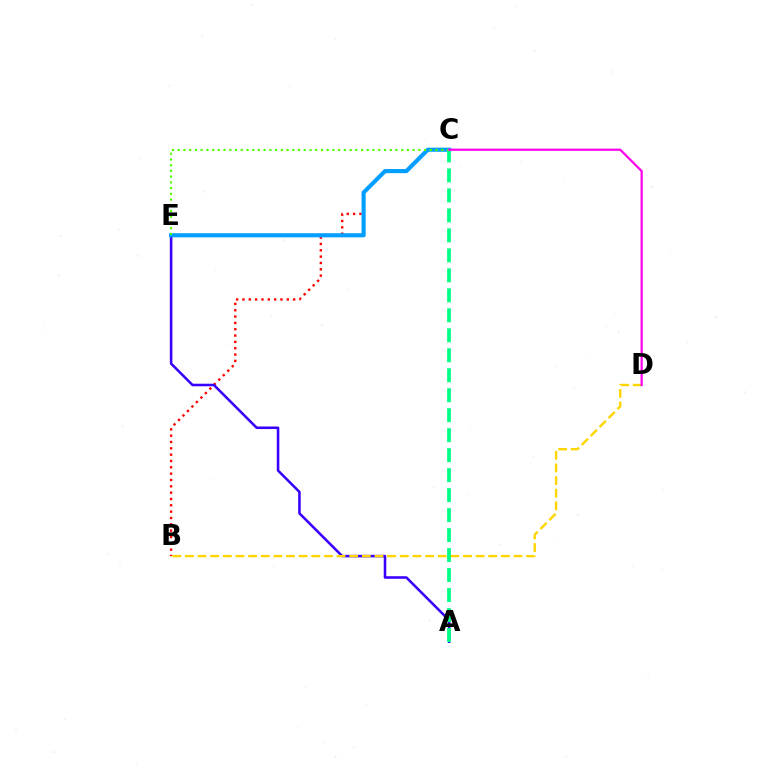{('B', 'C'): [{'color': '#ff0000', 'line_style': 'dotted', 'thickness': 1.72}], ('A', 'E'): [{'color': '#3700ff', 'line_style': 'solid', 'thickness': 1.84}], ('C', 'E'): [{'color': '#009eff', 'line_style': 'solid', 'thickness': 2.97}, {'color': '#4fff00', 'line_style': 'dotted', 'thickness': 1.56}], ('B', 'D'): [{'color': '#ffd500', 'line_style': 'dashed', 'thickness': 1.72}], ('A', 'C'): [{'color': '#00ff86', 'line_style': 'dashed', 'thickness': 2.71}], ('C', 'D'): [{'color': '#ff00ed', 'line_style': 'solid', 'thickness': 1.59}]}